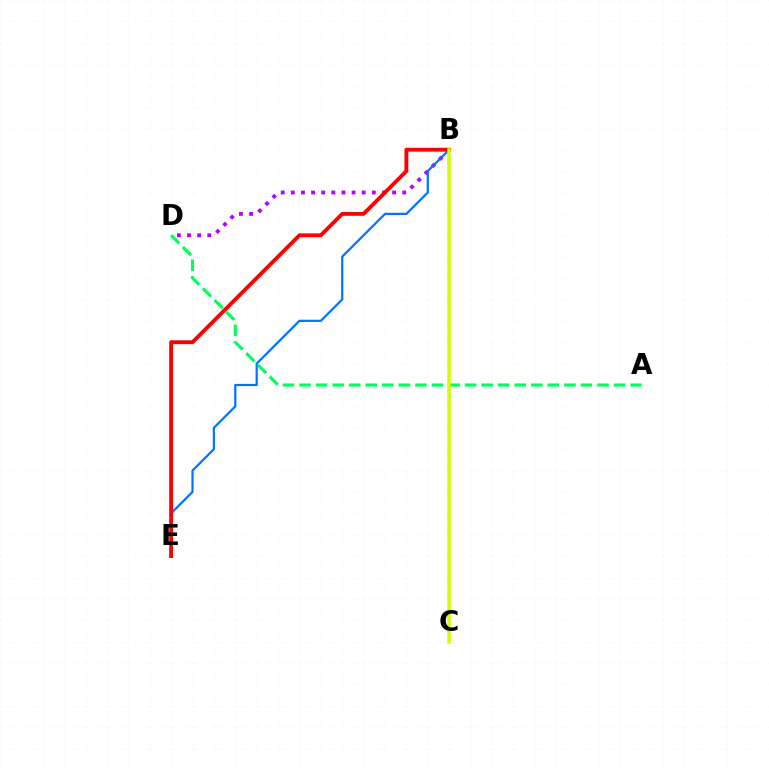{('A', 'D'): [{'color': '#00ff5c', 'line_style': 'dashed', 'thickness': 2.25}], ('B', 'D'): [{'color': '#b900ff', 'line_style': 'dotted', 'thickness': 2.75}], ('B', 'E'): [{'color': '#0074ff', 'line_style': 'solid', 'thickness': 1.59}, {'color': '#ff0000', 'line_style': 'solid', 'thickness': 2.78}], ('B', 'C'): [{'color': '#d1ff00', 'line_style': 'solid', 'thickness': 2.54}]}